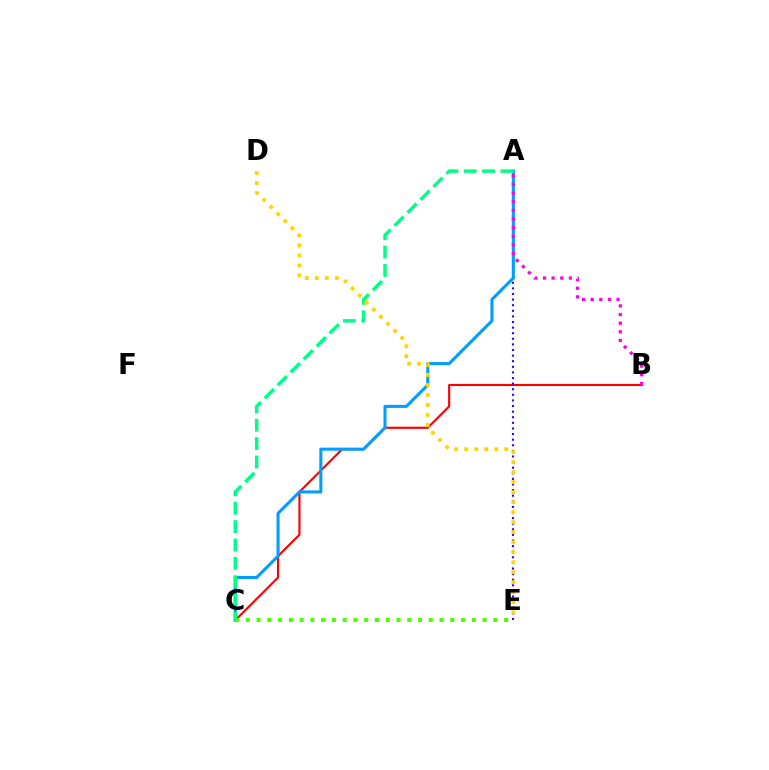{('B', 'C'): [{'color': '#ff0000', 'line_style': 'solid', 'thickness': 1.55}], ('A', 'E'): [{'color': '#3700ff', 'line_style': 'dotted', 'thickness': 1.52}], ('A', 'C'): [{'color': '#009eff', 'line_style': 'solid', 'thickness': 2.21}, {'color': '#00ff86', 'line_style': 'dashed', 'thickness': 2.5}], ('C', 'E'): [{'color': '#4fff00', 'line_style': 'dotted', 'thickness': 2.92}], ('D', 'E'): [{'color': '#ffd500', 'line_style': 'dotted', 'thickness': 2.72}], ('A', 'B'): [{'color': '#ff00ed', 'line_style': 'dotted', 'thickness': 2.35}]}